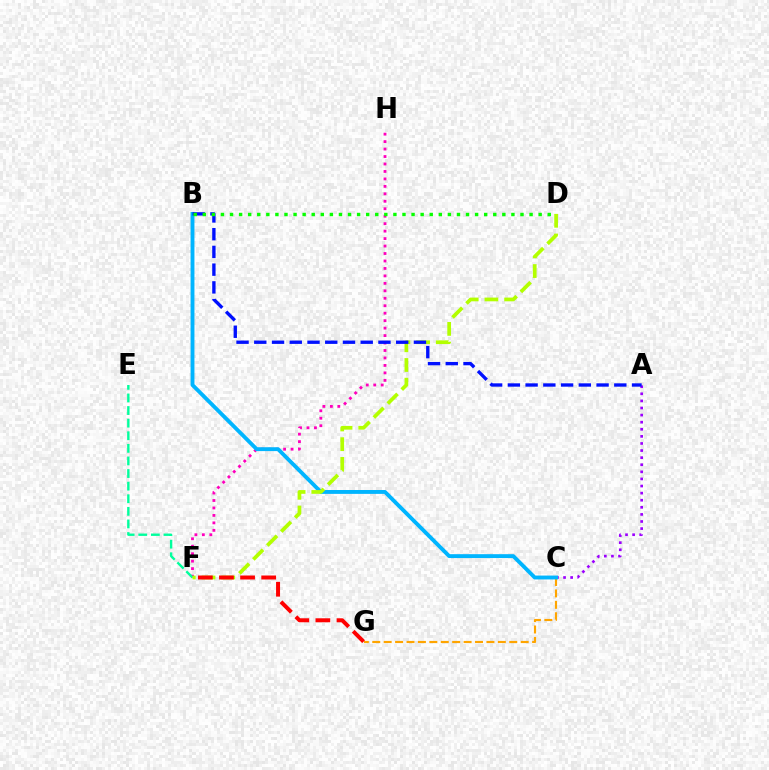{('C', 'G'): [{'color': '#ffa500', 'line_style': 'dashed', 'thickness': 1.55}], ('A', 'C'): [{'color': '#9b00ff', 'line_style': 'dotted', 'thickness': 1.93}], ('F', 'H'): [{'color': '#ff00bd', 'line_style': 'dotted', 'thickness': 2.03}], ('E', 'F'): [{'color': '#00ff9d', 'line_style': 'dashed', 'thickness': 1.71}], ('B', 'C'): [{'color': '#00b5ff', 'line_style': 'solid', 'thickness': 2.79}], ('D', 'F'): [{'color': '#b3ff00', 'line_style': 'dashed', 'thickness': 2.68}], ('A', 'B'): [{'color': '#0010ff', 'line_style': 'dashed', 'thickness': 2.41}], ('F', 'G'): [{'color': '#ff0000', 'line_style': 'dashed', 'thickness': 2.87}], ('B', 'D'): [{'color': '#08ff00', 'line_style': 'dotted', 'thickness': 2.47}]}